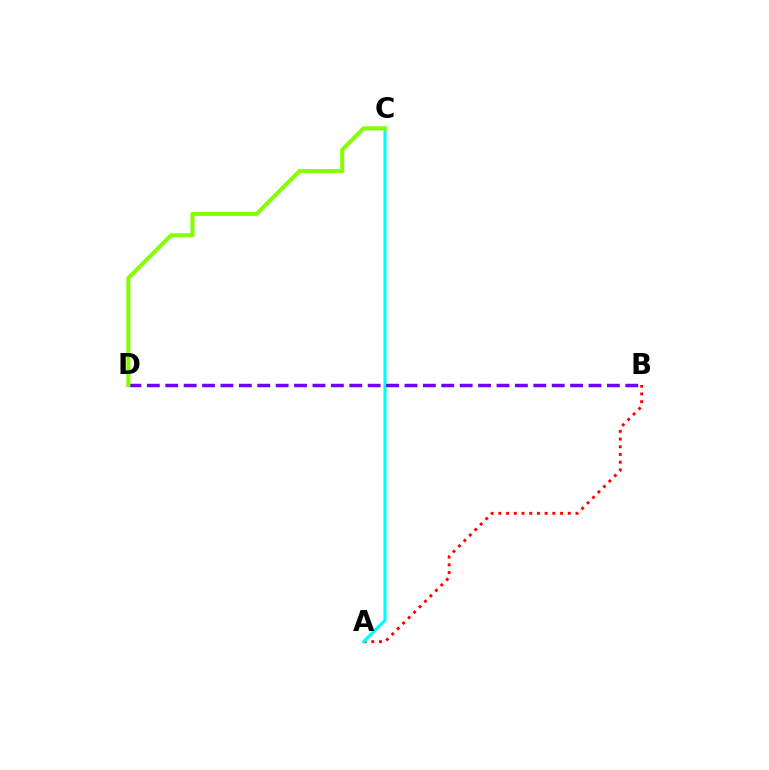{('A', 'B'): [{'color': '#ff0000', 'line_style': 'dotted', 'thickness': 2.09}], ('A', 'C'): [{'color': '#00fff6', 'line_style': 'solid', 'thickness': 2.28}], ('B', 'D'): [{'color': '#7200ff', 'line_style': 'dashed', 'thickness': 2.5}], ('C', 'D'): [{'color': '#84ff00', 'line_style': 'solid', 'thickness': 2.92}]}